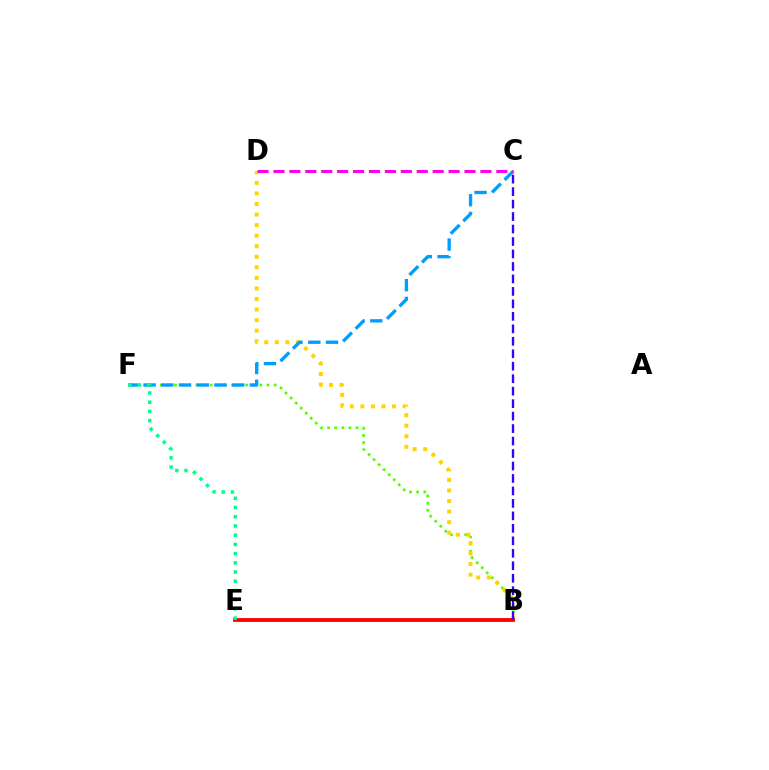{('B', 'F'): [{'color': '#4fff00', 'line_style': 'dotted', 'thickness': 1.93}], ('B', 'D'): [{'color': '#ffd500', 'line_style': 'dotted', 'thickness': 2.87}], ('C', 'F'): [{'color': '#009eff', 'line_style': 'dashed', 'thickness': 2.41}], ('B', 'E'): [{'color': '#ff0000', 'line_style': 'solid', 'thickness': 2.75}], ('C', 'D'): [{'color': '#ff00ed', 'line_style': 'dashed', 'thickness': 2.16}], ('E', 'F'): [{'color': '#00ff86', 'line_style': 'dotted', 'thickness': 2.5}], ('B', 'C'): [{'color': '#3700ff', 'line_style': 'dashed', 'thickness': 1.69}]}